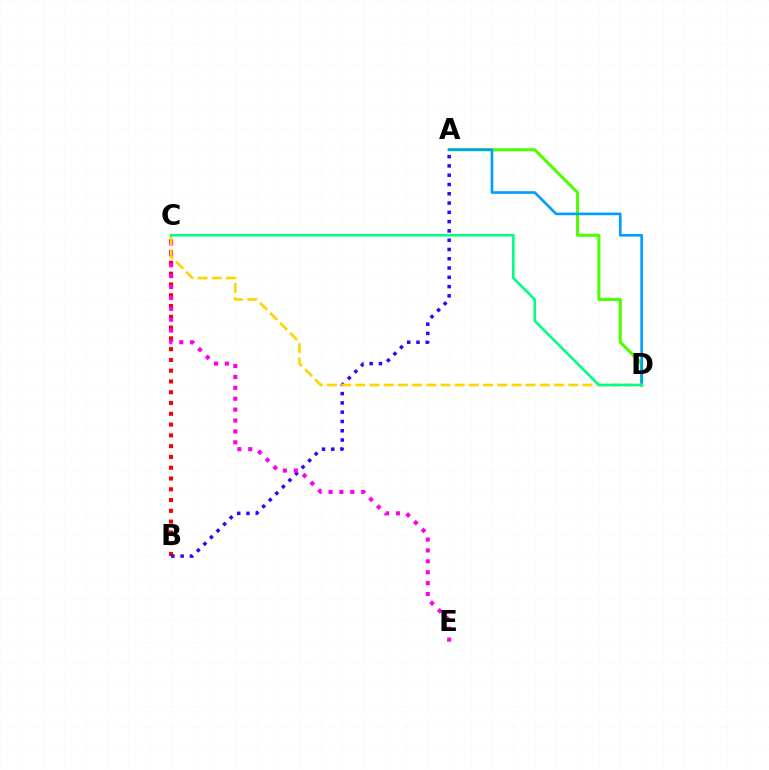{('B', 'C'): [{'color': '#ff0000', 'line_style': 'dotted', 'thickness': 2.93}], ('A', 'D'): [{'color': '#4fff00', 'line_style': 'solid', 'thickness': 2.21}, {'color': '#009eff', 'line_style': 'solid', 'thickness': 1.92}], ('A', 'B'): [{'color': '#3700ff', 'line_style': 'dotted', 'thickness': 2.52}], ('C', 'E'): [{'color': '#ff00ed', 'line_style': 'dotted', 'thickness': 2.96}], ('C', 'D'): [{'color': '#ffd500', 'line_style': 'dashed', 'thickness': 1.93}, {'color': '#00ff86', 'line_style': 'solid', 'thickness': 1.89}]}